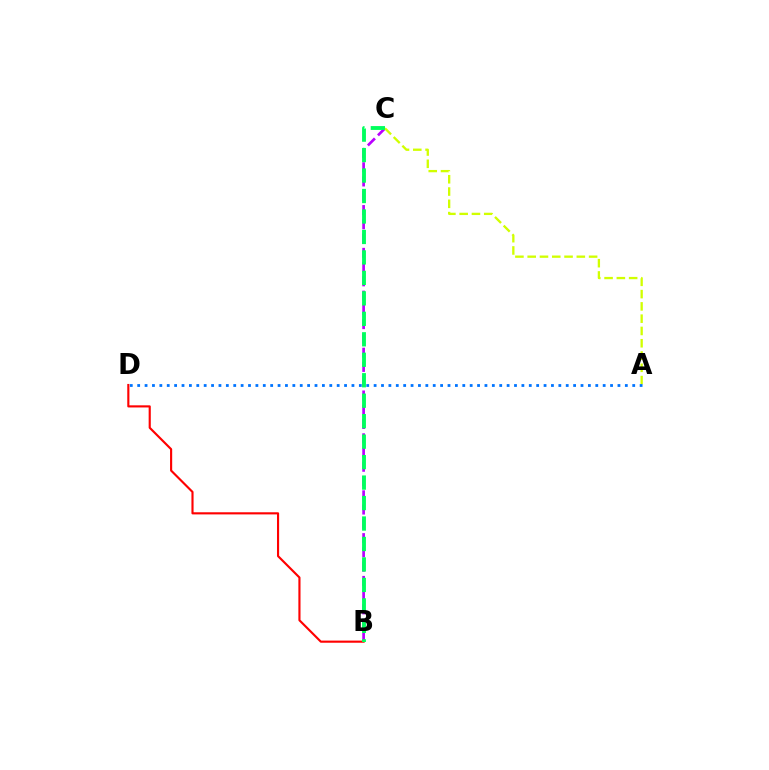{('B', 'C'): [{'color': '#b900ff', 'line_style': 'dashed', 'thickness': 1.94}, {'color': '#00ff5c', 'line_style': 'dashed', 'thickness': 2.78}], ('A', 'C'): [{'color': '#d1ff00', 'line_style': 'dashed', 'thickness': 1.67}], ('B', 'D'): [{'color': '#ff0000', 'line_style': 'solid', 'thickness': 1.54}], ('A', 'D'): [{'color': '#0074ff', 'line_style': 'dotted', 'thickness': 2.01}]}